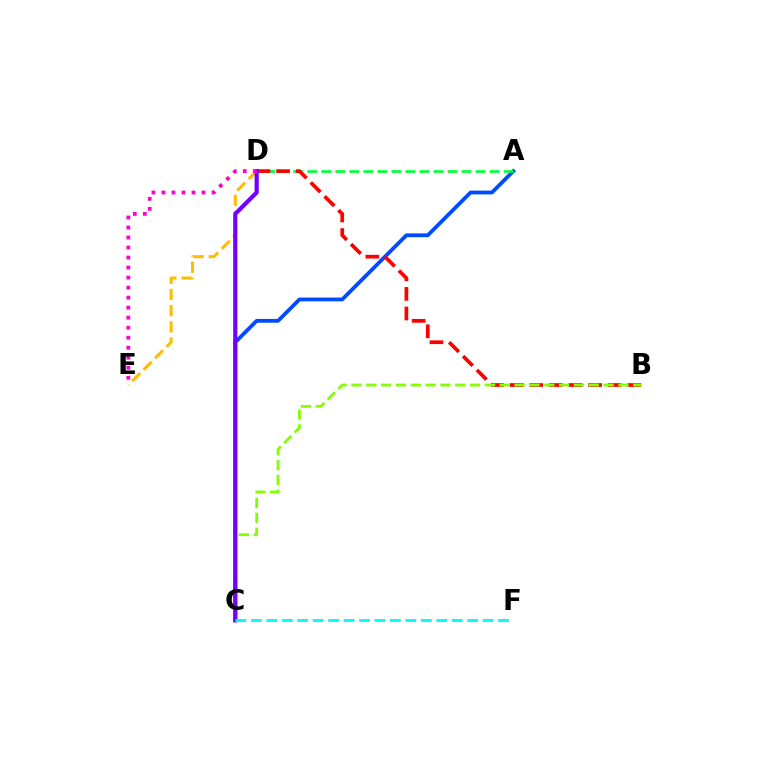{('A', 'C'): [{'color': '#004bff', 'line_style': 'solid', 'thickness': 2.73}], ('D', 'E'): [{'color': '#ffbd00', 'line_style': 'dashed', 'thickness': 2.2}, {'color': '#ff00cf', 'line_style': 'dotted', 'thickness': 2.72}], ('A', 'D'): [{'color': '#00ff39', 'line_style': 'dashed', 'thickness': 1.91}], ('B', 'D'): [{'color': '#ff0000', 'line_style': 'dashed', 'thickness': 2.66}], ('B', 'C'): [{'color': '#84ff00', 'line_style': 'dashed', 'thickness': 2.01}], ('C', 'D'): [{'color': '#7200ff', 'line_style': 'solid', 'thickness': 3.0}], ('C', 'F'): [{'color': '#00fff6', 'line_style': 'dashed', 'thickness': 2.1}]}